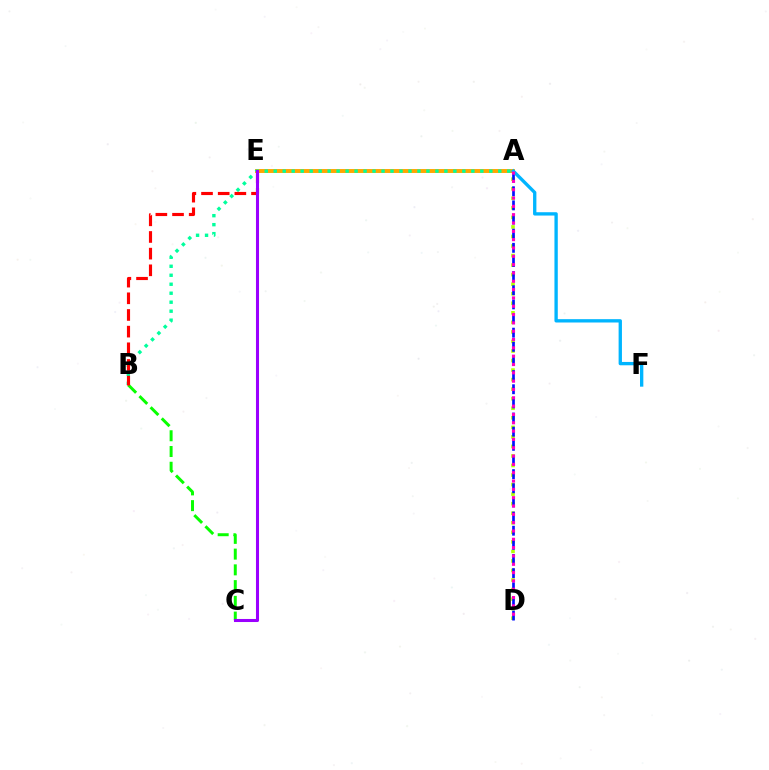{('A', 'D'): [{'color': '#b3ff00', 'line_style': 'dotted', 'thickness': 2.59}, {'color': '#0010ff', 'line_style': 'dashed', 'thickness': 1.92}, {'color': '#ff00bd', 'line_style': 'dotted', 'thickness': 2.26}], ('A', 'E'): [{'color': '#ffa500', 'line_style': 'solid', 'thickness': 2.82}], ('B', 'C'): [{'color': '#08ff00', 'line_style': 'dashed', 'thickness': 2.14}], ('A', 'F'): [{'color': '#00b5ff', 'line_style': 'solid', 'thickness': 2.4}], ('A', 'B'): [{'color': '#00ff9d', 'line_style': 'dotted', 'thickness': 2.44}], ('B', 'E'): [{'color': '#ff0000', 'line_style': 'dashed', 'thickness': 2.26}], ('C', 'E'): [{'color': '#9b00ff', 'line_style': 'solid', 'thickness': 2.2}]}